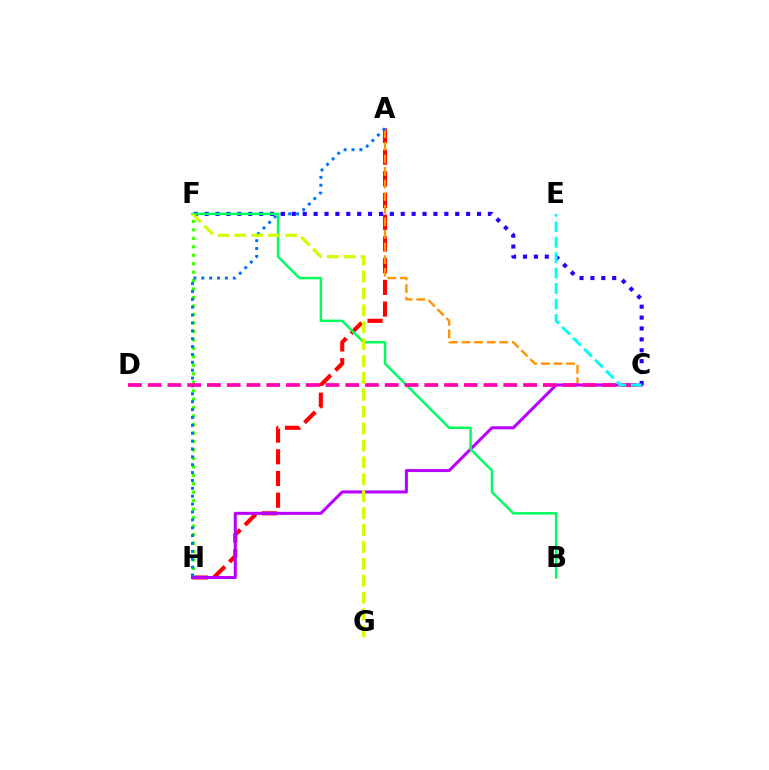{('A', 'H'): [{'color': '#ff0000', 'line_style': 'dashed', 'thickness': 2.95}, {'color': '#0074ff', 'line_style': 'dotted', 'thickness': 2.14}], ('A', 'C'): [{'color': '#ff9400', 'line_style': 'dashed', 'thickness': 1.71}], ('F', 'H'): [{'color': '#3dff00', 'line_style': 'dotted', 'thickness': 2.3}], ('C', 'H'): [{'color': '#b900ff', 'line_style': 'solid', 'thickness': 2.19}], ('C', 'F'): [{'color': '#2500ff', 'line_style': 'dotted', 'thickness': 2.96}], ('B', 'F'): [{'color': '#00ff5c', 'line_style': 'solid', 'thickness': 1.79}], ('C', 'D'): [{'color': '#ff00ac', 'line_style': 'dashed', 'thickness': 2.68}], ('C', 'E'): [{'color': '#00fff6', 'line_style': 'dashed', 'thickness': 2.1}], ('F', 'G'): [{'color': '#d1ff00', 'line_style': 'dashed', 'thickness': 2.3}]}